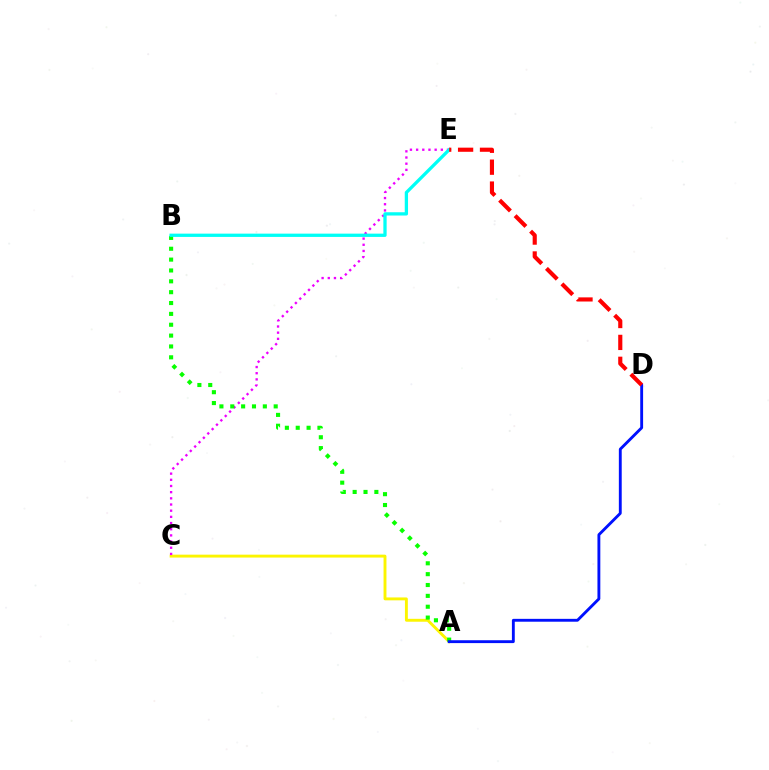{('A', 'C'): [{'color': '#fcf500', 'line_style': 'solid', 'thickness': 2.09}], ('C', 'E'): [{'color': '#ee00ff', 'line_style': 'dotted', 'thickness': 1.68}], ('A', 'B'): [{'color': '#08ff00', 'line_style': 'dotted', 'thickness': 2.95}], ('B', 'E'): [{'color': '#00fff6', 'line_style': 'solid', 'thickness': 2.36}], ('A', 'D'): [{'color': '#0010ff', 'line_style': 'solid', 'thickness': 2.06}], ('D', 'E'): [{'color': '#ff0000', 'line_style': 'dashed', 'thickness': 2.98}]}